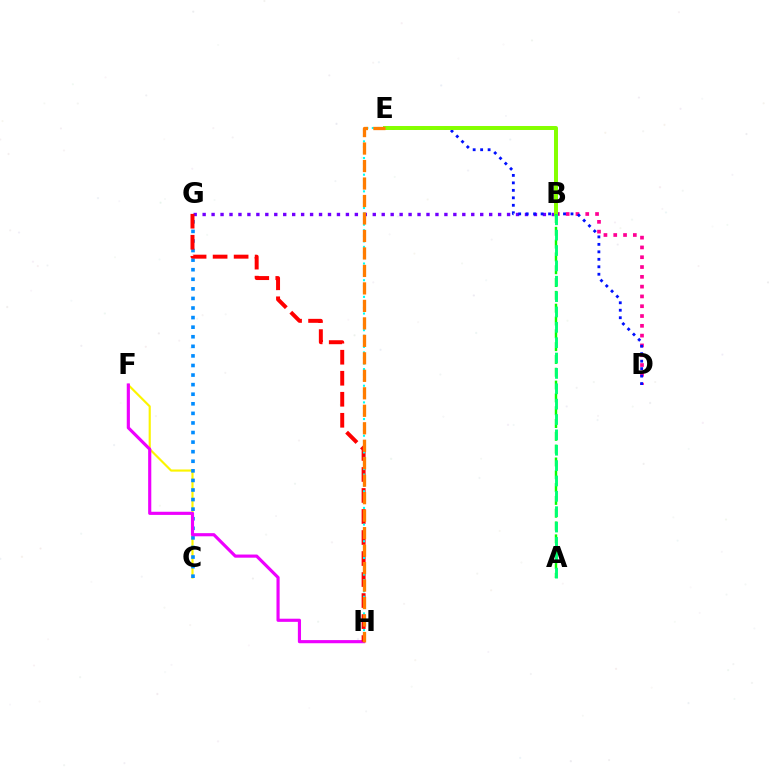{('C', 'F'): [{'color': '#fcf500', 'line_style': 'solid', 'thickness': 1.55}], ('B', 'D'): [{'color': '#ff0094', 'line_style': 'dotted', 'thickness': 2.66}], ('B', 'G'): [{'color': '#7200ff', 'line_style': 'dotted', 'thickness': 2.43}], ('D', 'E'): [{'color': '#0010ff', 'line_style': 'dotted', 'thickness': 2.03}], ('C', 'G'): [{'color': '#008cff', 'line_style': 'dotted', 'thickness': 2.6}], ('B', 'E'): [{'color': '#84ff00', 'line_style': 'solid', 'thickness': 2.86}], ('F', 'H'): [{'color': '#ee00ff', 'line_style': 'solid', 'thickness': 2.26}], ('A', 'B'): [{'color': '#08ff00', 'line_style': 'dashed', 'thickness': 1.74}, {'color': '#00ff74', 'line_style': 'dashed', 'thickness': 2.09}], ('G', 'H'): [{'color': '#ff0000', 'line_style': 'dashed', 'thickness': 2.85}], ('E', 'H'): [{'color': '#00fff6', 'line_style': 'dotted', 'thickness': 1.51}, {'color': '#ff7c00', 'line_style': 'dashed', 'thickness': 2.37}]}